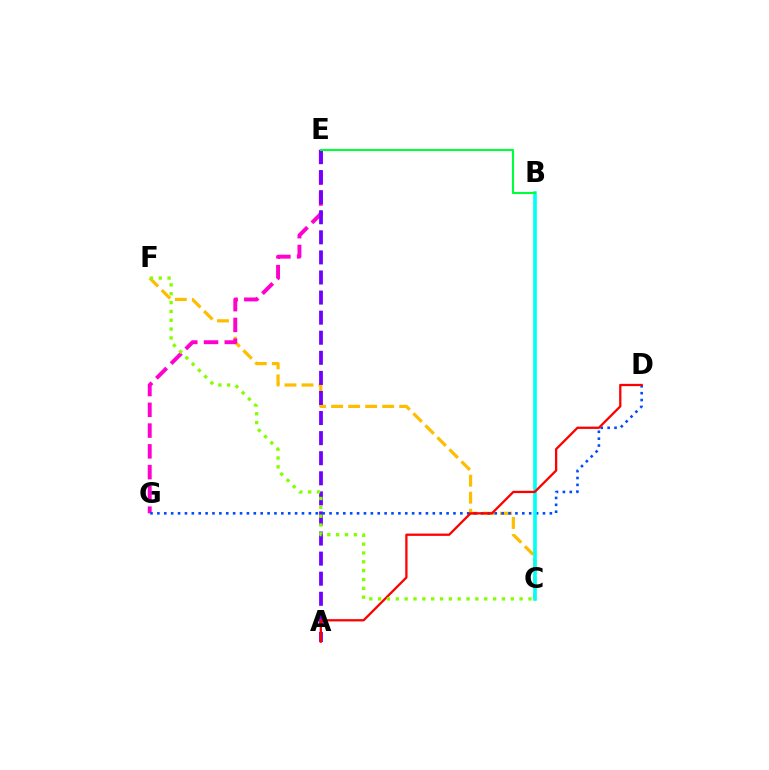{('C', 'F'): [{'color': '#ffbd00', 'line_style': 'dashed', 'thickness': 2.31}, {'color': '#84ff00', 'line_style': 'dotted', 'thickness': 2.4}], ('E', 'G'): [{'color': '#ff00cf', 'line_style': 'dashed', 'thickness': 2.82}], ('A', 'E'): [{'color': '#7200ff', 'line_style': 'dashed', 'thickness': 2.73}], ('D', 'G'): [{'color': '#004bff', 'line_style': 'dotted', 'thickness': 1.87}], ('B', 'C'): [{'color': '#00fff6', 'line_style': 'solid', 'thickness': 2.62}], ('B', 'E'): [{'color': '#00ff39', 'line_style': 'solid', 'thickness': 1.51}], ('A', 'D'): [{'color': '#ff0000', 'line_style': 'solid', 'thickness': 1.64}]}